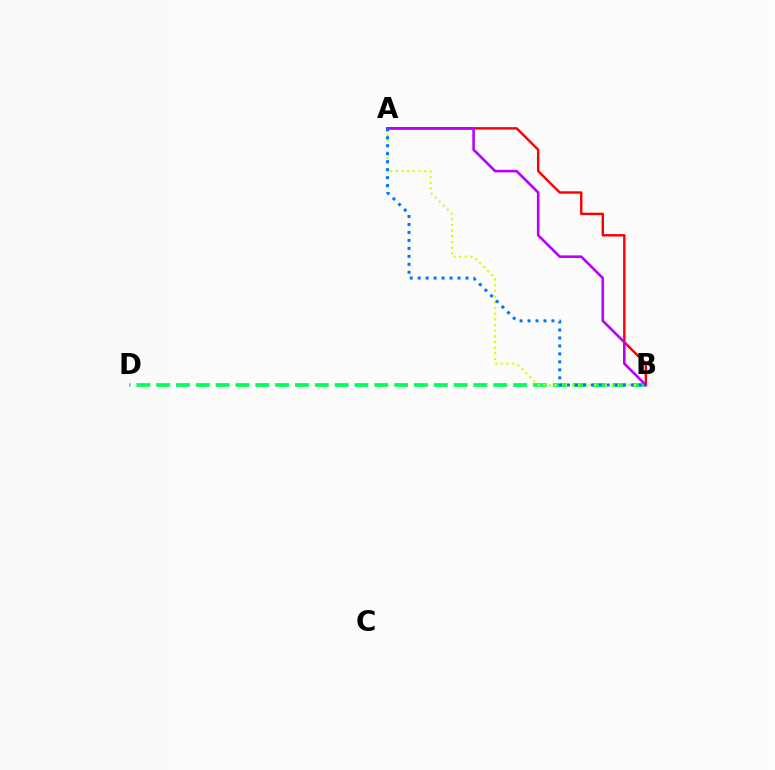{('B', 'D'): [{'color': '#00ff5c', 'line_style': 'dashed', 'thickness': 2.69}], ('A', 'B'): [{'color': '#ff0000', 'line_style': 'solid', 'thickness': 1.74}, {'color': '#d1ff00', 'line_style': 'dotted', 'thickness': 1.54}, {'color': '#b900ff', 'line_style': 'solid', 'thickness': 1.88}, {'color': '#0074ff', 'line_style': 'dotted', 'thickness': 2.16}]}